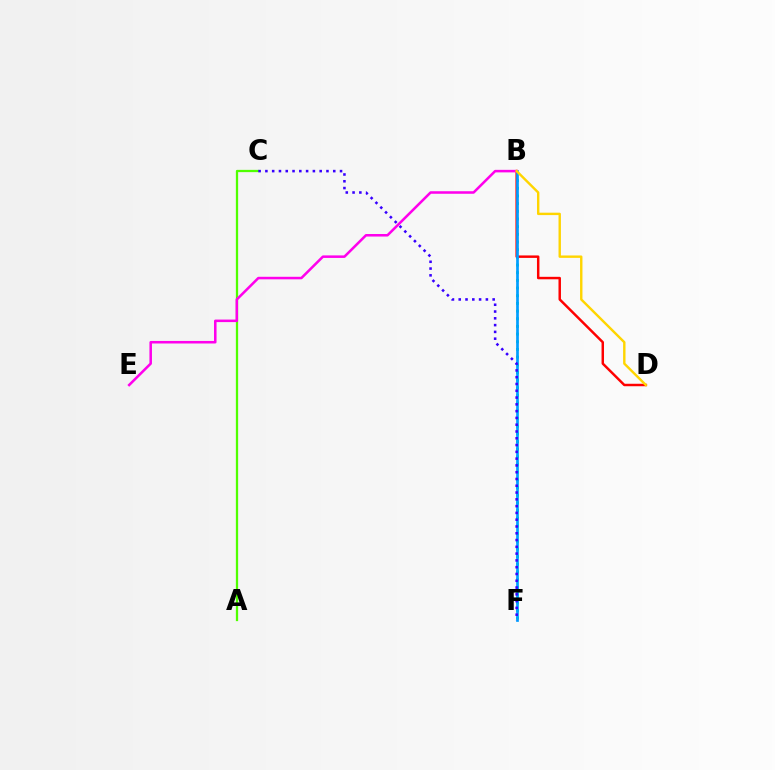{('B', 'F'): [{'color': '#00ff86', 'line_style': 'dotted', 'thickness': 2.08}, {'color': '#009eff', 'line_style': 'solid', 'thickness': 1.95}], ('A', 'C'): [{'color': '#4fff00', 'line_style': 'solid', 'thickness': 1.63}], ('B', 'D'): [{'color': '#ff0000', 'line_style': 'solid', 'thickness': 1.78}, {'color': '#ffd500', 'line_style': 'solid', 'thickness': 1.73}], ('C', 'F'): [{'color': '#3700ff', 'line_style': 'dotted', 'thickness': 1.84}], ('B', 'E'): [{'color': '#ff00ed', 'line_style': 'solid', 'thickness': 1.83}]}